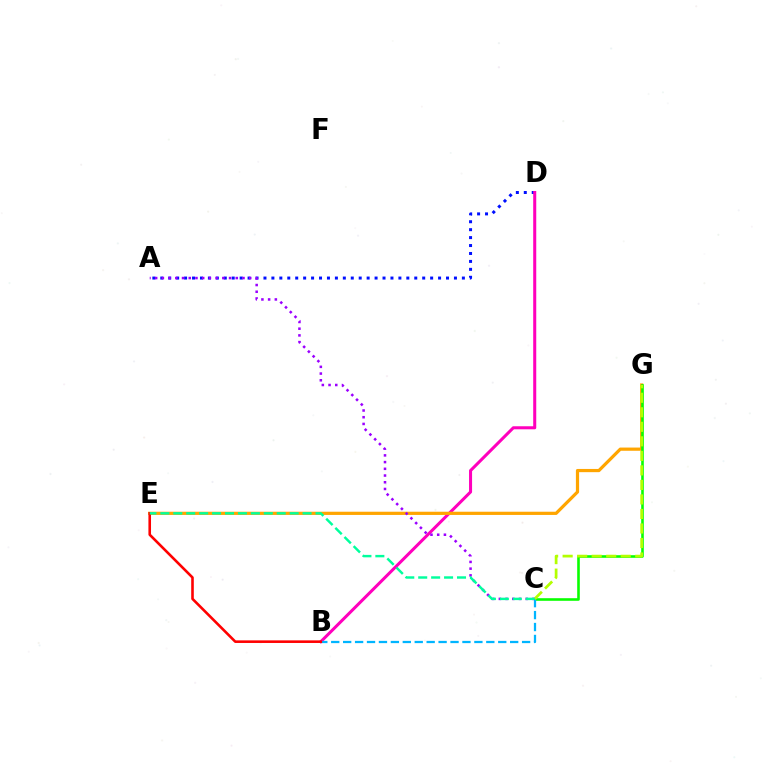{('A', 'D'): [{'color': '#0010ff', 'line_style': 'dotted', 'thickness': 2.16}], ('B', 'D'): [{'color': '#ff00bd', 'line_style': 'solid', 'thickness': 2.19}], ('E', 'G'): [{'color': '#ffa500', 'line_style': 'solid', 'thickness': 2.31}], ('C', 'G'): [{'color': '#08ff00', 'line_style': 'solid', 'thickness': 1.87}, {'color': '#b3ff00', 'line_style': 'dashed', 'thickness': 1.97}], ('B', 'C'): [{'color': '#00b5ff', 'line_style': 'dashed', 'thickness': 1.62}], ('B', 'E'): [{'color': '#ff0000', 'line_style': 'solid', 'thickness': 1.87}], ('A', 'C'): [{'color': '#9b00ff', 'line_style': 'dotted', 'thickness': 1.83}], ('C', 'E'): [{'color': '#00ff9d', 'line_style': 'dashed', 'thickness': 1.76}]}